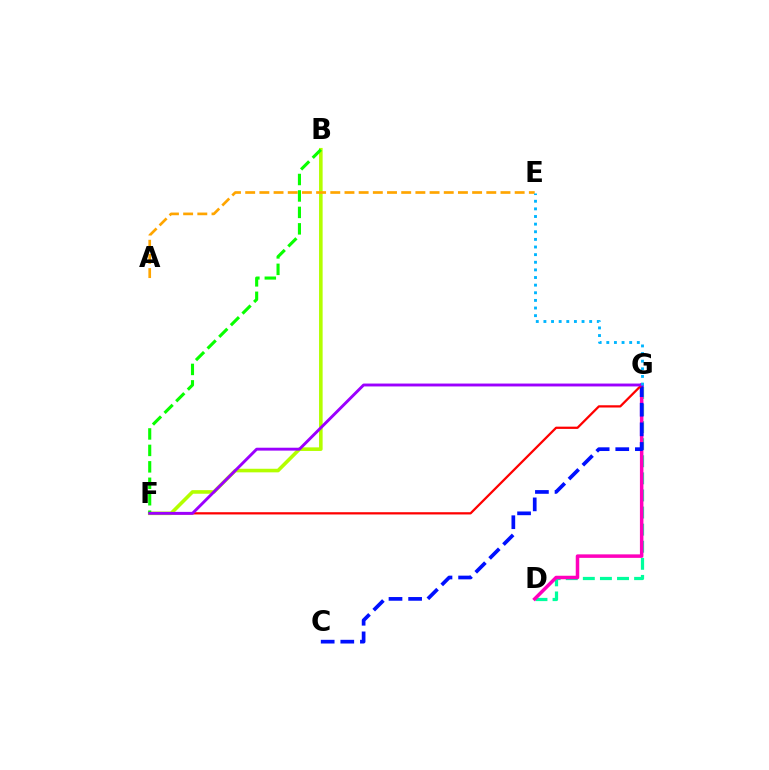{('D', 'G'): [{'color': '#00ff9d', 'line_style': 'dashed', 'thickness': 2.32}, {'color': '#ff00bd', 'line_style': 'solid', 'thickness': 2.52}], ('C', 'G'): [{'color': '#0010ff', 'line_style': 'dashed', 'thickness': 2.66}], ('F', 'G'): [{'color': '#ff0000', 'line_style': 'solid', 'thickness': 1.62}, {'color': '#9b00ff', 'line_style': 'solid', 'thickness': 2.08}], ('B', 'F'): [{'color': '#b3ff00', 'line_style': 'solid', 'thickness': 2.58}, {'color': '#08ff00', 'line_style': 'dashed', 'thickness': 2.23}], ('A', 'E'): [{'color': '#ffa500', 'line_style': 'dashed', 'thickness': 1.93}], ('E', 'G'): [{'color': '#00b5ff', 'line_style': 'dotted', 'thickness': 2.07}]}